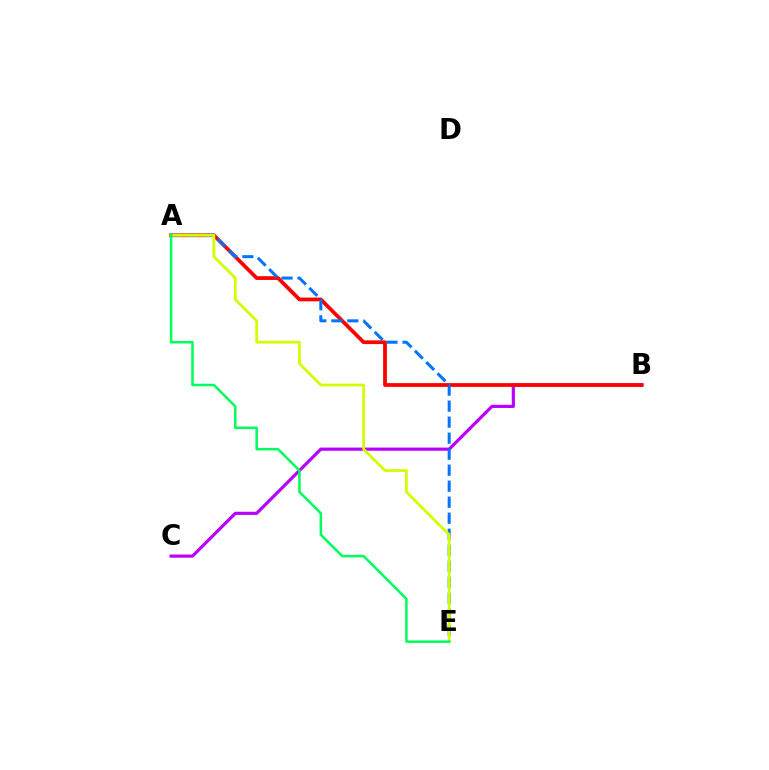{('B', 'C'): [{'color': '#b900ff', 'line_style': 'solid', 'thickness': 2.28}], ('A', 'B'): [{'color': '#ff0000', 'line_style': 'solid', 'thickness': 2.7}], ('A', 'E'): [{'color': '#0074ff', 'line_style': 'dashed', 'thickness': 2.17}, {'color': '#d1ff00', 'line_style': 'solid', 'thickness': 1.99}, {'color': '#00ff5c', 'line_style': 'solid', 'thickness': 1.82}]}